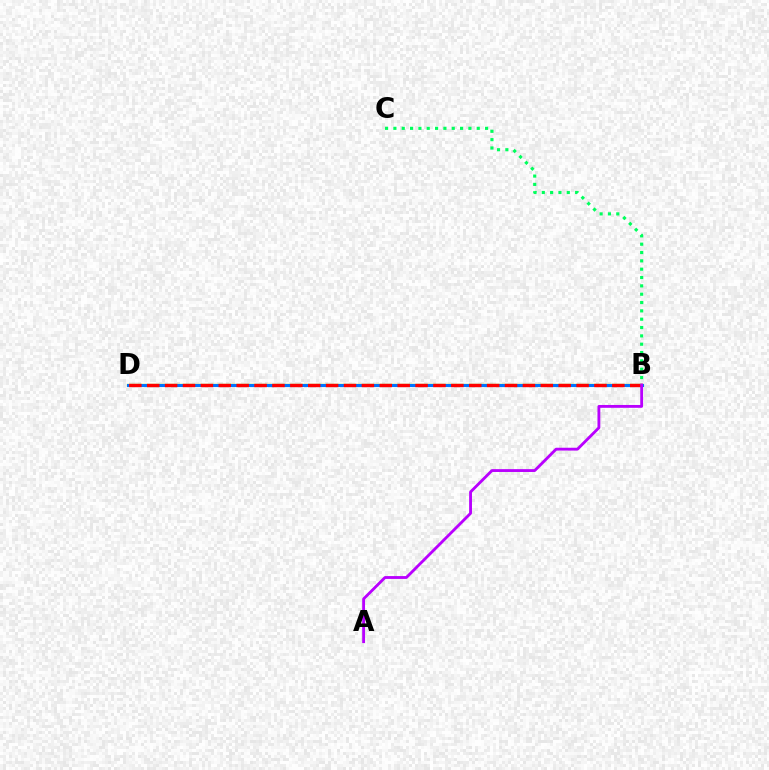{('B', 'D'): [{'color': '#d1ff00', 'line_style': 'solid', 'thickness': 1.66}, {'color': '#0074ff', 'line_style': 'solid', 'thickness': 2.23}, {'color': '#ff0000', 'line_style': 'dashed', 'thickness': 2.43}], ('B', 'C'): [{'color': '#00ff5c', 'line_style': 'dotted', 'thickness': 2.26}], ('A', 'B'): [{'color': '#b900ff', 'line_style': 'solid', 'thickness': 2.04}]}